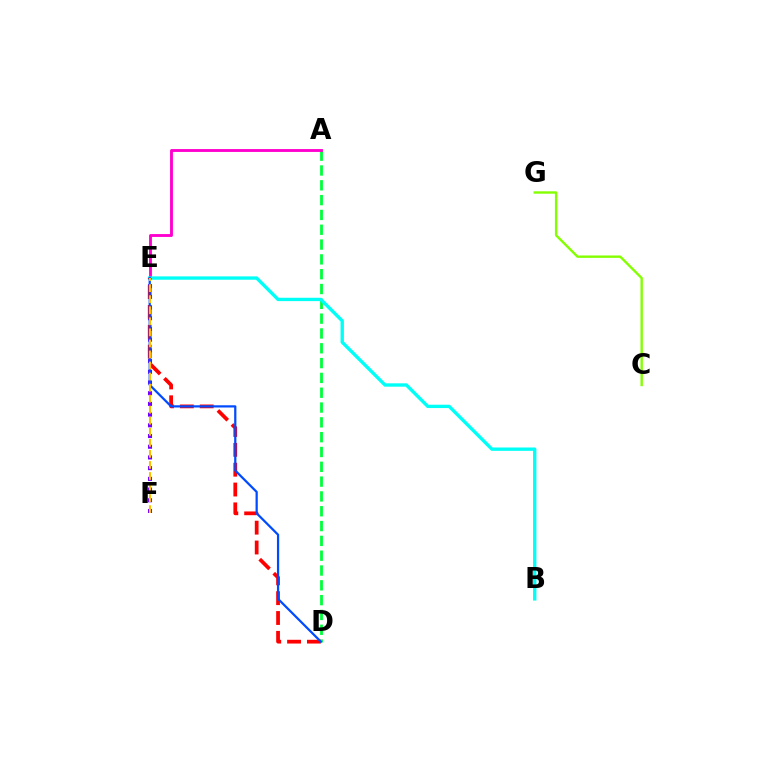{('E', 'F'): [{'color': '#7200ff', 'line_style': 'dotted', 'thickness': 2.91}, {'color': '#ffbd00', 'line_style': 'dashed', 'thickness': 1.5}], ('A', 'D'): [{'color': '#00ff39', 'line_style': 'dashed', 'thickness': 2.01}], ('C', 'G'): [{'color': '#84ff00', 'line_style': 'solid', 'thickness': 1.72}], ('A', 'E'): [{'color': '#ff00cf', 'line_style': 'solid', 'thickness': 2.07}], ('B', 'E'): [{'color': '#00fff6', 'line_style': 'solid', 'thickness': 2.41}], ('D', 'E'): [{'color': '#ff0000', 'line_style': 'dashed', 'thickness': 2.7}, {'color': '#004bff', 'line_style': 'solid', 'thickness': 1.61}]}